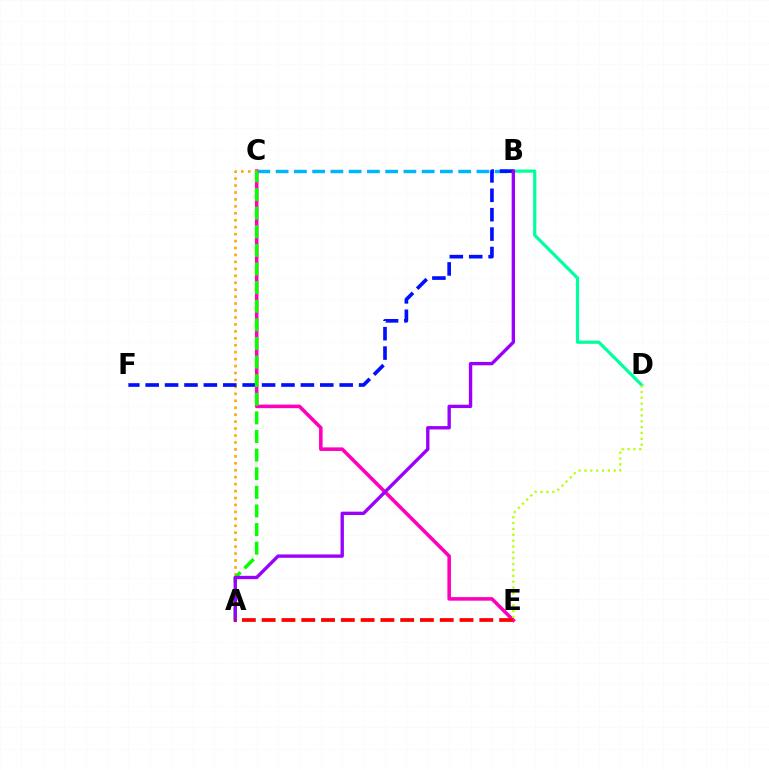{('B', 'D'): [{'color': '#00ff9d', 'line_style': 'solid', 'thickness': 2.31}], ('B', 'C'): [{'color': '#00b5ff', 'line_style': 'dashed', 'thickness': 2.48}], ('C', 'E'): [{'color': '#ff00bd', 'line_style': 'solid', 'thickness': 2.56}], ('D', 'E'): [{'color': '#b3ff00', 'line_style': 'dotted', 'thickness': 1.59}], ('A', 'C'): [{'color': '#ffa500', 'line_style': 'dotted', 'thickness': 1.89}, {'color': '#08ff00', 'line_style': 'dashed', 'thickness': 2.53}], ('B', 'F'): [{'color': '#0010ff', 'line_style': 'dashed', 'thickness': 2.64}], ('A', 'B'): [{'color': '#9b00ff', 'line_style': 'solid', 'thickness': 2.42}], ('A', 'E'): [{'color': '#ff0000', 'line_style': 'dashed', 'thickness': 2.69}]}